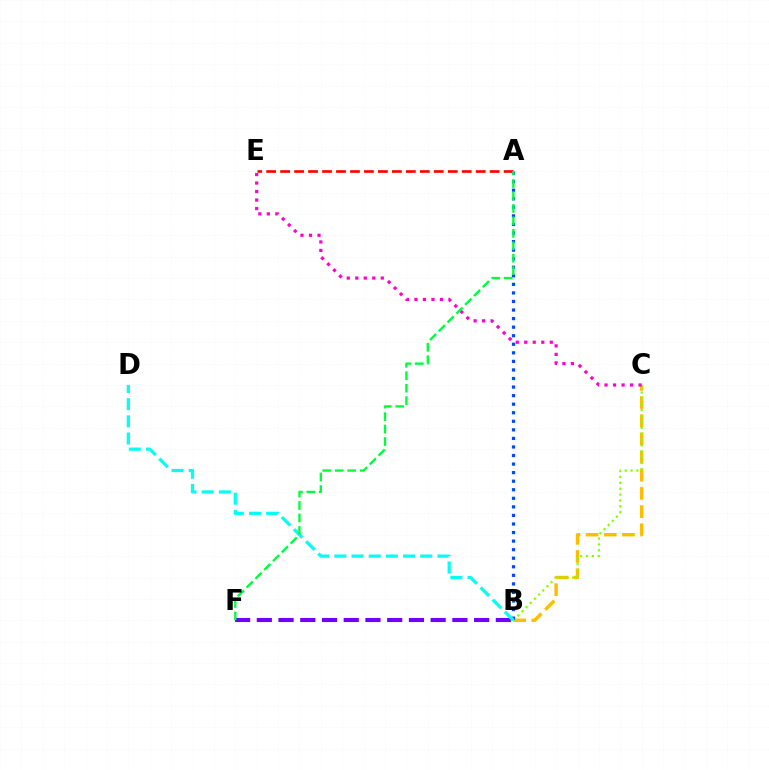{('B', 'C'): [{'color': '#ffbd00', 'line_style': 'dashed', 'thickness': 2.47}, {'color': '#84ff00', 'line_style': 'dotted', 'thickness': 1.6}], ('B', 'F'): [{'color': '#7200ff', 'line_style': 'dashed', 'thickness': 2.95}], ('A', 'E'): [{'color': '#ff0000', 'line_style': 'dashed', 'thickness': 1.9}], ('A', 'B'): [{'color': '#004bff', 'line_style': 'dotted', 'thickness': 2.33}], ('C', 'E'): [{'color': '#ff00cf', 'line_style': 'dotted', 'thickness': 2.31}], ('B', 'D'): [{'color': '#00fff6', 'line_style': 'dashed', 'thickness': 2.33}], ('A', 'F'): [{'color': '#00ff39', 'line_style': 'dashed', 'thickness': 1.69}]}